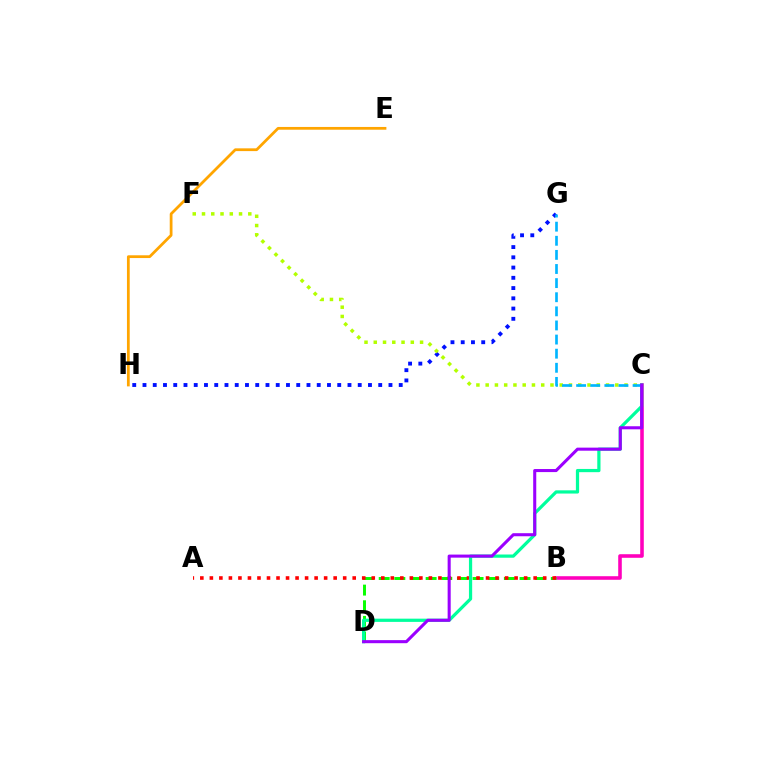{('B', 'C'): [{'color': '#ff00bd', 'line_style': 'solid', 'thickness': 2.58}], ('B', 'D'): [{'color': '#08ff00', 'line_style': 'dashed', 'thickness': 2.13}], ('G', 'H'): [{'color': '#0010ff', 'line_style': 'dotted', 'thickness': 2.78}], ('A', 'B'): [{'color': '#ff0000', 'line_style': 'dotted', 'thickness': 2.59}], ('C', 'D'): [{'color': '#00ff9d', 'line_style': 'solid', 'thickness': 2.32}, {'color': '#9b00ff', 'line_style': 'solid', 'thickness': 2.21}], ('E', 'H'): [{'color': '#ffa500', 'line_style': 'solid', 'thickness': 1.99}], ('C', 'F'): [{'color': '#b3ff00', 'line_style': 'dotted', 'thickness': 2.52}], ('C', 'G'): [{'color': '#00b5ff', 'line_style': 'dashed', 'thickness': 1.92}]}